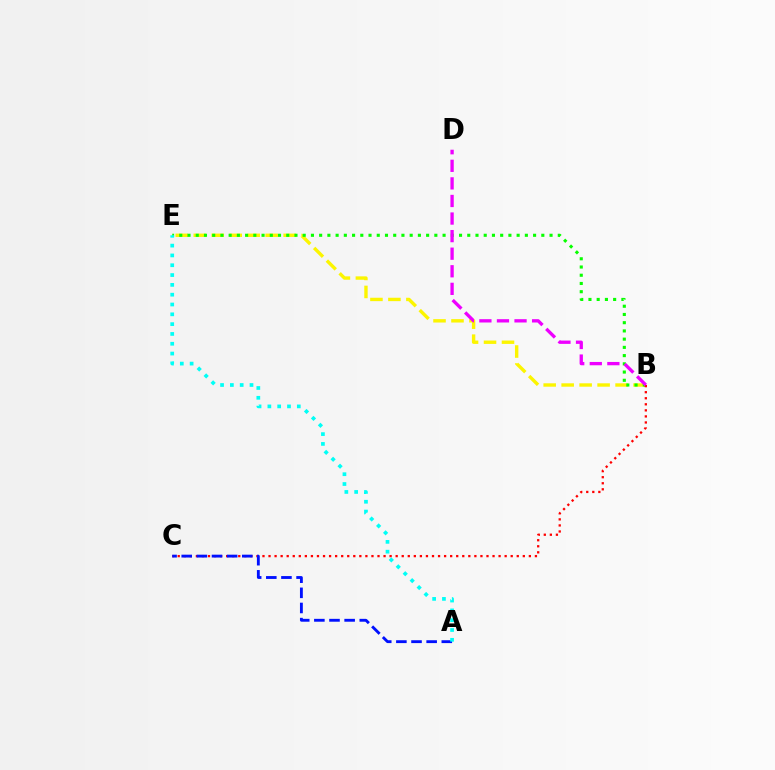{('B', 'E'): [{'color': '#fcf500', 'line_style': 'dashed', 'thickness': 2.44}, {'color': '#08ff00', 'line_style': 'dotted', 'thickness': 2.24}], ('B', 'C'): [{'color': '#ff0000', 'line_style': 'dotted', 'thickness': 1.64}], ('B', 'D'): [{'color': '#ee00ff', 'line_style': 'dashed', 'thickness': 2.39}], ('A', 'C'): [{'color': '#0010ff', 'line_style': 'dashed', 'thickness': 2.06}], ('A', 'E'): [{'color': '#00fff6', 'line_style': 'dotted', 'thickness': 2.67}]}